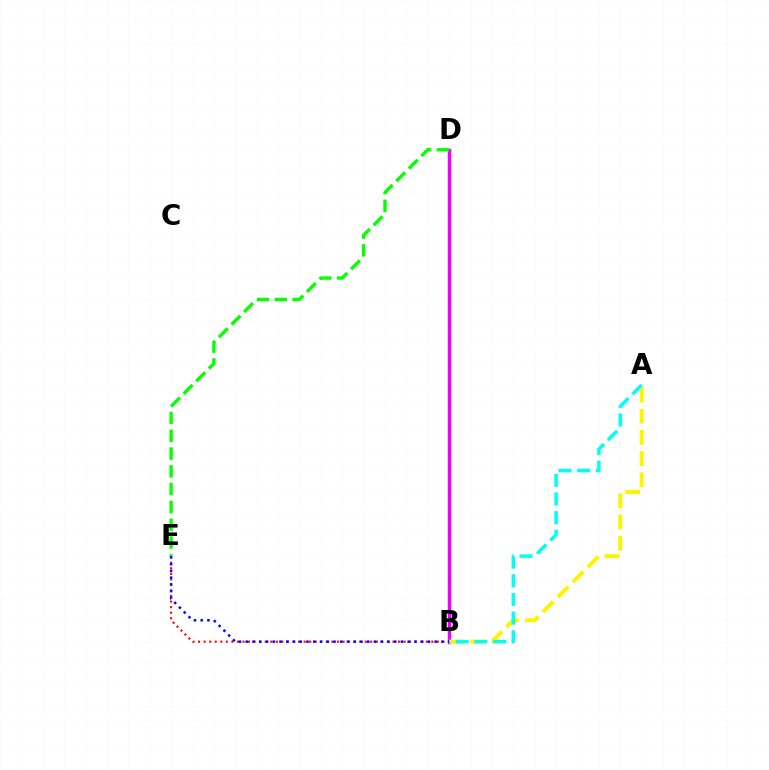{('B', 'E'): [{'color': '#ff0000', 'line_style': 'dotted', 'thickness': 1.51}, {'color': '#0010ff', 'line_style': 'dotted', 'thickness': 1.83}], ('B', 'D'): [{'color': '#ee00ff', 'line_style': 'solid', 'thickness': 2.5}], ('D', 'E'): [{'color': '#08ff00', 'line_style': 'dashed', 'thickness': 2.42}], ('A', 'B'): [{'color': '#fcf500', 'line_style': 'dashed', 'thickness': 2.88}, {'color': '#00fff6', 'line_style': 'dashed', 'thickness': 2.54}]}